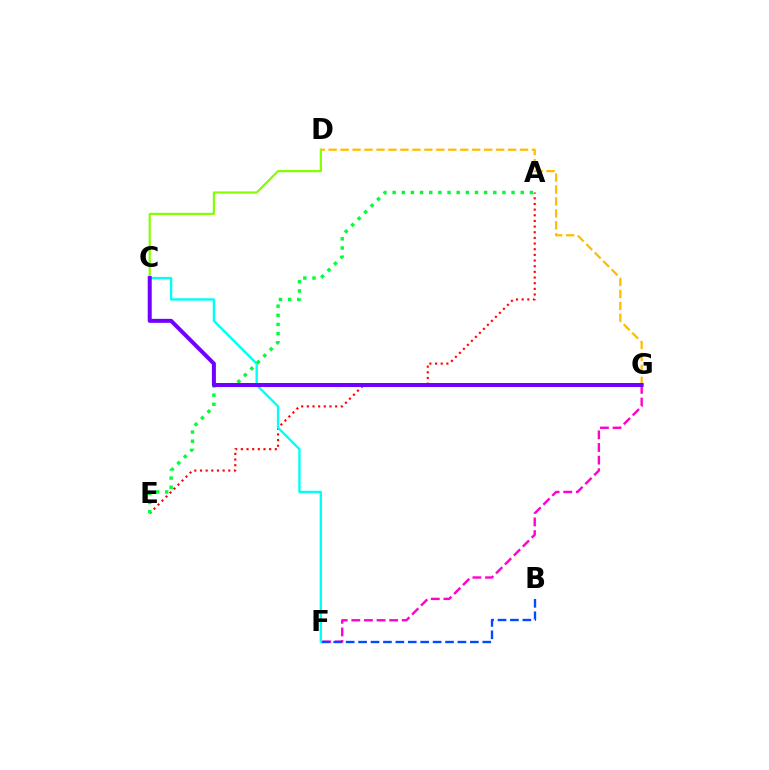{('F', 'G'): [{'color': '#ff00cf', 'line_style': 'dashed', 'thickness': 1.71}], ('A', 'E'): [{'color': '#ff0000', 'line_style': 'dotted', 'thickness': 1.54}, {'color': '#00ff39', 'line_style': 'dotted', 'thickness': 2.49}], ('B', 'F'): [{'color': '#004bff', 'line_style': 'dashed', 'thickness': 1.69}], ('D', 'G'): [{'color': '#ffbd00', 'line_style': 'dashed', 'thickness': 1.63}], ('C', 'F'): [{'color': '#00fff6', 'line_style': 'solid', 'thickness': 1.7}], ('C', 'D'): [{'color': '#84ff00', 'line_style': 'solid', 'thickness': 1.58}], ('C', 'G'): [{'color': '#7200ff', 'line_style': 'solid', 'thickness': 2.88}]}